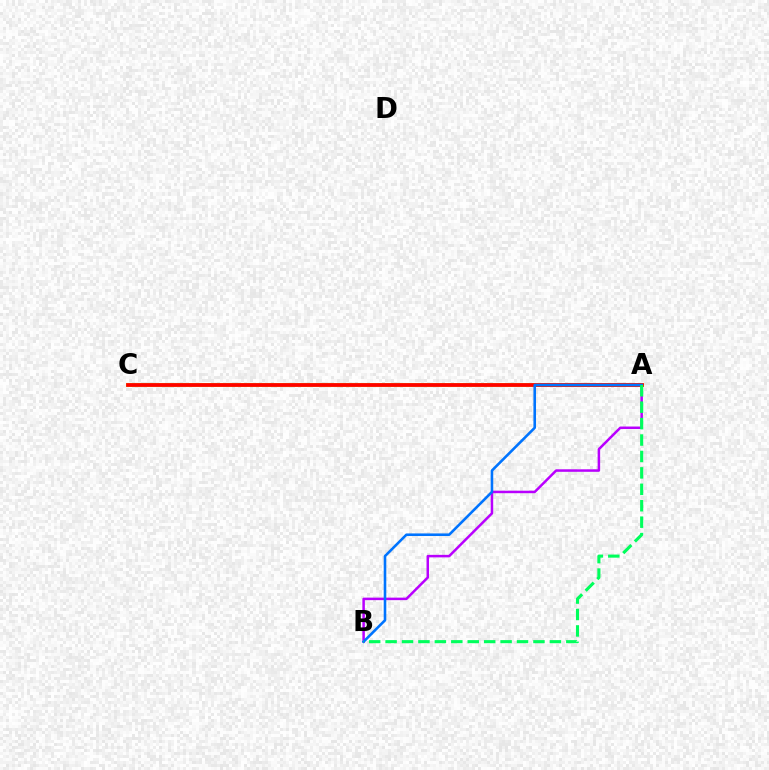{('A', 'B'): [{'color': '#b900ff', 'line_style': 'solid', 'thickness': 1.81}, {'color': '#0074ff', 'line_style': 'solid', 'thickness': 1.87}, {'color': '#00ff5c', 'line_style': 'dashed', 'thickness': 2.23}], ('A', 'C'): [{'color': '#d1ff00', 'line_style': 'solid', 'thickness': 2.74}, {'color': '#ff0000', 'line_style': 'solid', 'thickness': 2.69}]}